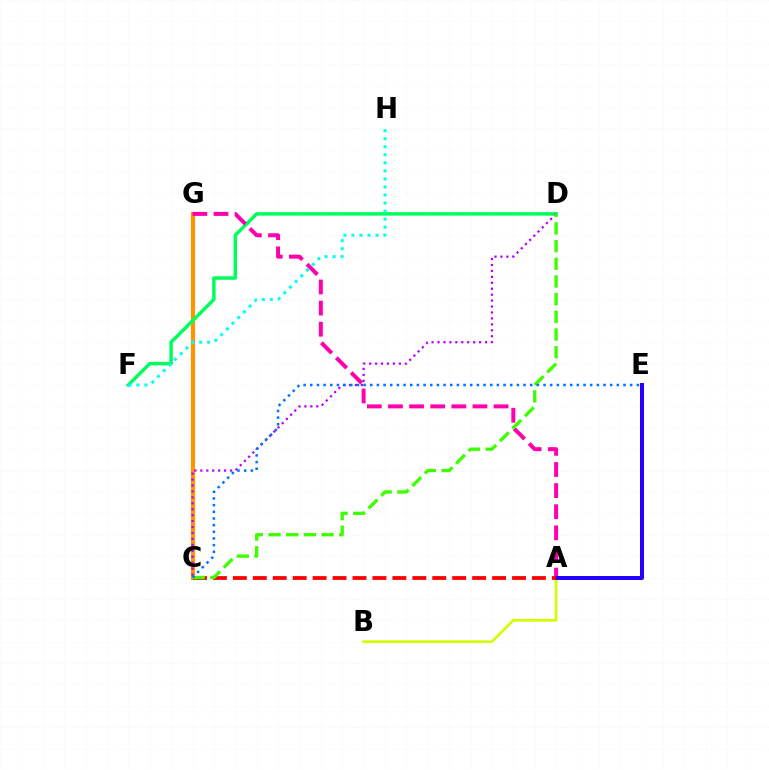{('C', 'G'): [{'color': '#ff9400', 'line_style': 'solid', 'thickness': 2.98}], ('D', 'F'): [{'color': '#00ff5c', 'line_style': 'solid', 'thickness': 2.52}], ('A', 'B'): [{'color': '#d1ff00', 'line_style': 'solid', 'thickness': 1.94}], ('A', 'G'): [{'color': '#ff00ac', 'line_style': 'dashed', 'thickness': 2.87}], ('A', 'E'): [{'color': '#2500ff', 'line_style': 'solid', 'thickness': 2.86}], ('A', 'C'): [{'color': '#ff0000', 'line_style': 'dashed', 'thickness': 2.71}], ('C', 'D'): [{'color': '#b900ff', 'line_style': 'dotted', 'thickness': 1.61}, {'color': '#3dff00', 'line_style': 'dashed', 'thickness': 2.4}], ('F', 'H'): [{'color': '#00fff6', 'line_style': 'dotted', 'thickness': 2.19}], ('C', 'E'): [{'color': '#0074ff', 'line_style': 'dotted', 'thickness': 1.81}]}